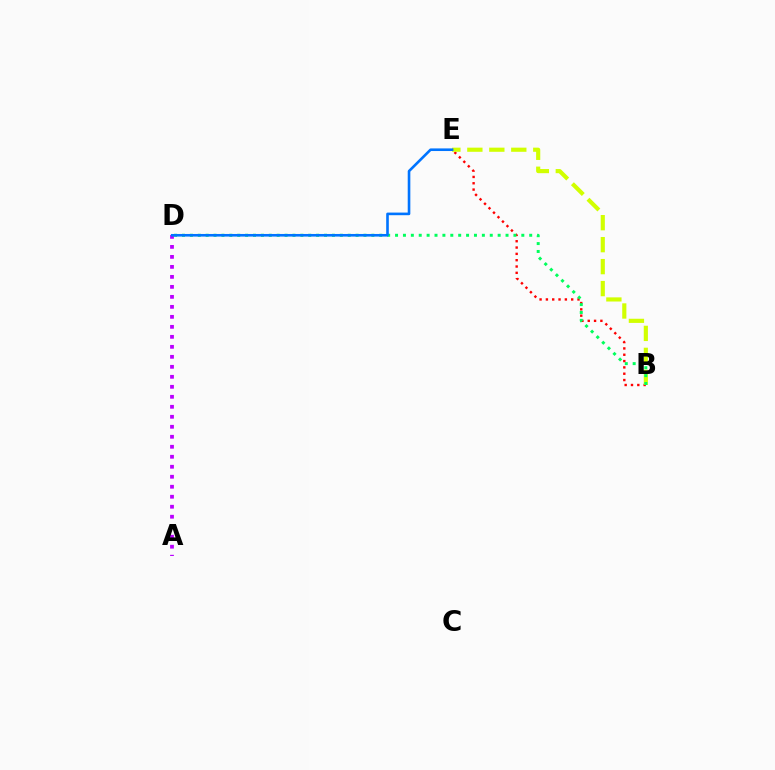{('B', 'E'): [{'color': '#ff0000', 'line_style': 'dotted', 'thickness': 1.72}, {'color': '#d1ff00', 'line_style': 'dashed', 'thickness': 2.98}], ('B', 'D'): [{'color': '#00ff5c', 'line_style': 'dotted', 'thickness': 2.14}], ('A', 'D'): [{'color': '#b900ff', 'line_style': 'dotted', 'thickness': 2.72}], ('D', 'E'): [{'color': '#0074ff', 'line_style': 'solid', 'thickness': 1.88}]}